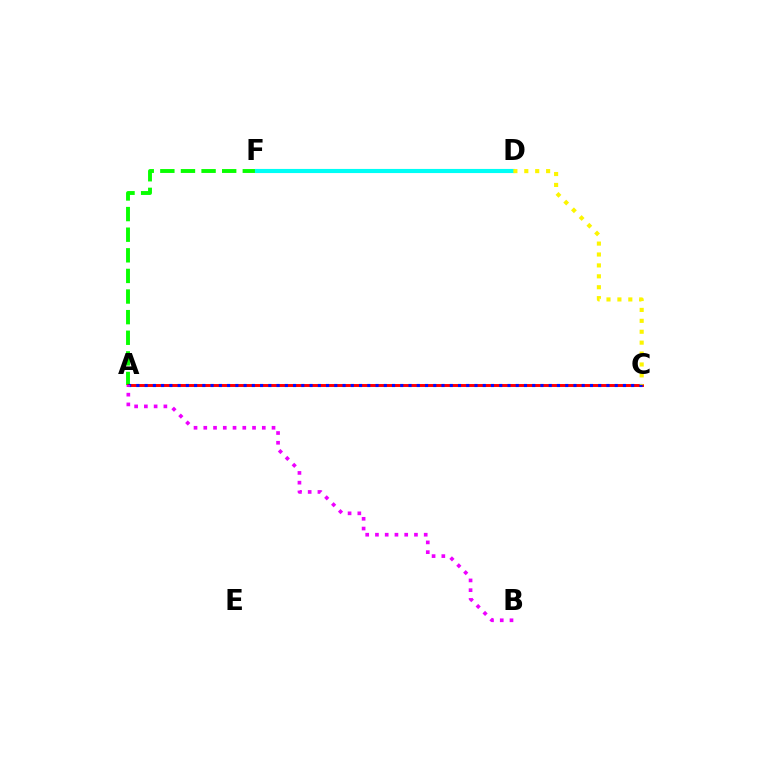{('A', 'F'): [{'color': '#08ff00', 'line_style': 'dashed', 'thickness': 2.8}], ('A', 'C'): [{'color': '#ff0000', 'line_style': 'solid', 'thickness': 2.11}, {'color': '#0010ff', 'line_style': 'dotted', 'thickness': 2.24}], ('D', 'F'): [{'color': '#00fff6', 'line_style': 'solid', 'thickness': 2.97}], ('C', 'D'): [{'color': '#fcf500', 'line_style': 'dotted', 'thickness': 2.96}], ('A', 'B'): [{'color': '#ee00ff', 'line_style': 'dotted', 'thickness': 2.65}]}